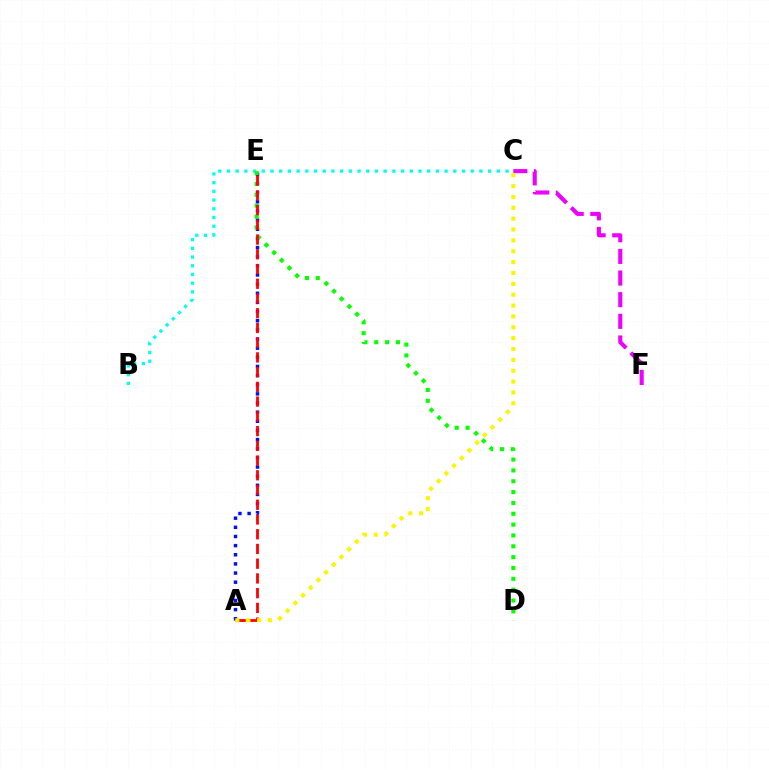{('B', 'C'): [{'color': '#00fff6', 'line_style': 'dotted', 'thickness': 2.37}], ('A', 'E'): [{'color': '#0010ff', 'line_style': 'dotted', 'thickness': 2.48}, {'color': '#ff0000', 'line_style': 'dashed', 'thickness': 2.0}], ('C', 'F'): [{'color': '#ee00ff', 'line_style': 'dashed', 'thickness': 2.94}], ('D', 'E'): [{'color': '#08ff00', 'line_style': 'dotted', 'thickness': 2.95}], ('A', 'C'): [{'color': '#fcf500', 'line_style': 'dotted', 'thickness': 2.95}]}